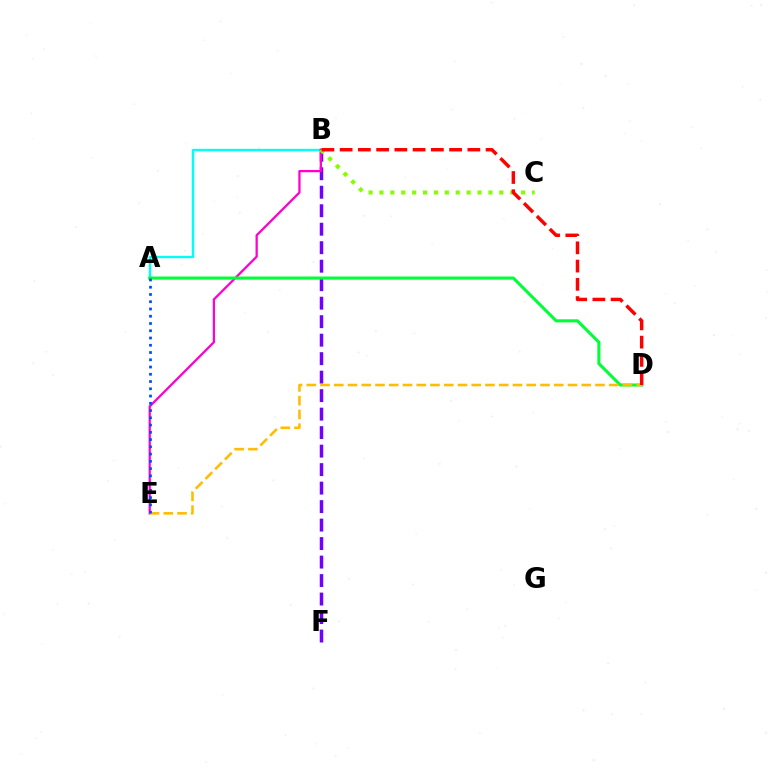{('B', 'F'): [{'color': '#7200ff', 'line_style': 'dashed', 'thickness': 2.51}], ('A', 'B'): [{'color': '#00fff6', 'line_style': 'solid', 'thickness': 1.71}], ('B', 'E'): [{'color': '#ff00cf', 'line_style': 'solid', 'thickness': 1.63}], ('A', 'D'): [{'color': '#00ff39', 'line_style': 'solid', 'thickness': 2.22}], ('D', 'E'): [{'color': '#ffbd00', 'line_style': 'dashed', 'thickness': 1.87}], ('A', 'E'): [{'color': '#004bff', 'line_style': 'dotted', 'thickness': 1.97}], ('B', 'C'): [{'color': '#84ff00', 'line_style': 'dotted', 'thickness': 2.96}], ('B', 'D'): [{'color': '#ff0000', 'line_style': 'dashed', 'thickness': 2.48}]}